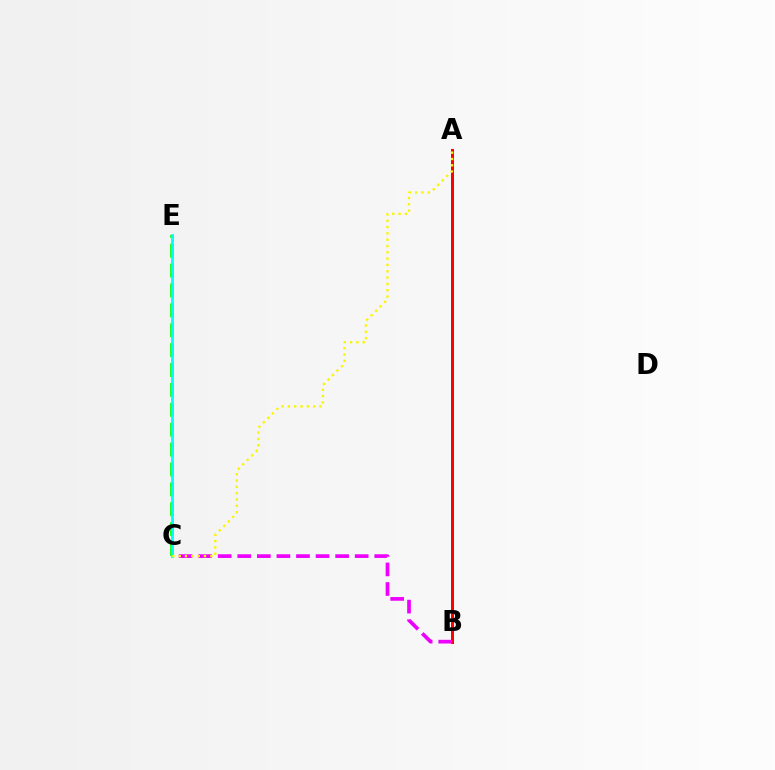{('C', 'E'): [{'color': '#08ff00', 'line_style': 'dashed', 'thickness': 2.7}, {'color': '#00fff6', 'line_style': 'solid', 'thickness': 2.01}], ('A', 'B'): [{'color': '#0010ff', 'line_style': 'dotted', 'thickness': 2.08}, {'color': '#ff0000', 'line_style': 'solid', 'thickness': 2.16}], ('B', 'C'): [{'color': '#ee00ff', 'line_style': 'dashed', 'thickness': 2.66}], ('A', 'C'): [{'color': '#fcf500', 'line_style': 'dotted', 'thickness': 1.72}]}